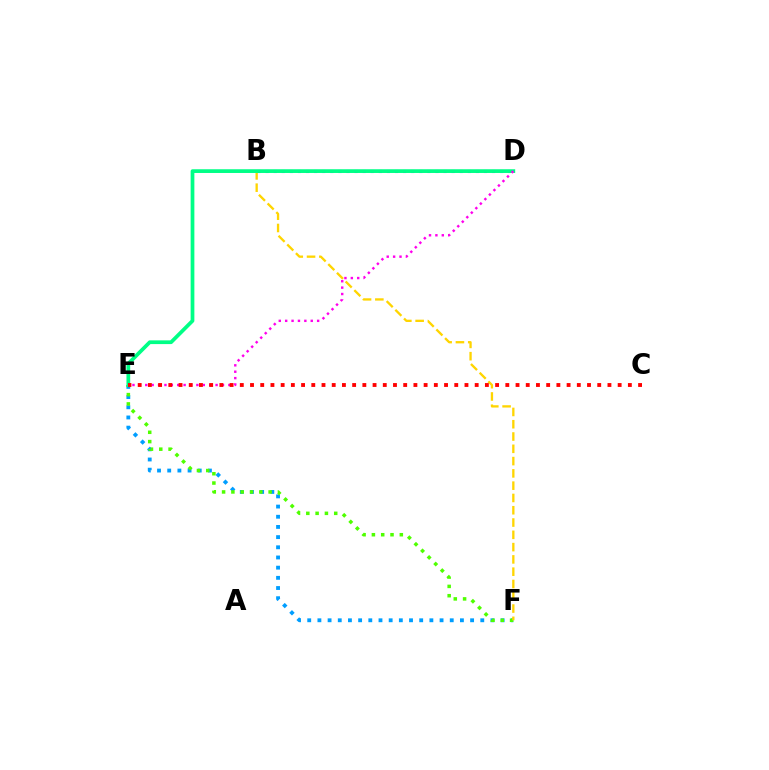{('E', 'F'): [{'color': '#009eff', 'line_style': 'dotted', 'thickness': 2.77}, {'color': '#4fff00', 'line_style': 'dotted', 'thickness': 2.53}], ('B', 'F'): [{'color': '#ffd500', 'line_style': 'dashed', 'thickness': 1.67}], ('B', 'D'): [{'color': '#3700ff', 'line_style': 'dotted', 'thickness': 2.2}], ('D', 'E'): [{'color': '#00ff86', 'line_style': 'solid', 'thickness': 2.69}, {'color': '#ff00ed', 'line_style': 'dotted', 'thickness': 1.74}], ('C', 'E'): [{'color': '#ff0000', 'line_style': 'dotted', 'thickness': 2.77}]}